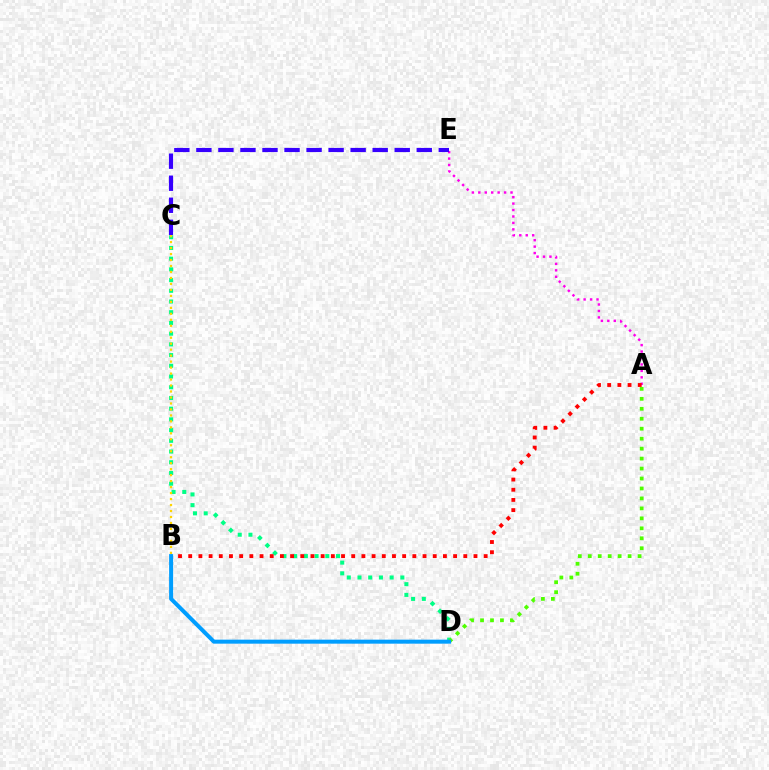{('C', 'D'): [{'color': '#00ff86', 'line_style': 'dotted', 'thickness': 2.91}], ('A', 'E'): [{'color': '#ff00ed', 'line_style': 'dotted', 'thickness': 1.75}], ('A', 'D'): [{'color': '#4fff00', 'line_style': 'dotted', 'thickness': 2.71}], ('C', 'E'): [{'color': '#3700ff', 'line_style': 'dashed', 'thickness': 2.99}], ('A', 'B'): [{'color': '#ff0000', 'line_style': 'dotted', 'thickness': 2.77}], ('B', 'C'): [{'color': '#ffd500', 'line_style': 'dotted', 'thickness': 1.62}], ('B', 'D'): [{'color': '#009eff', 'line_style': 'solid', 'thickness': 2.89}]}